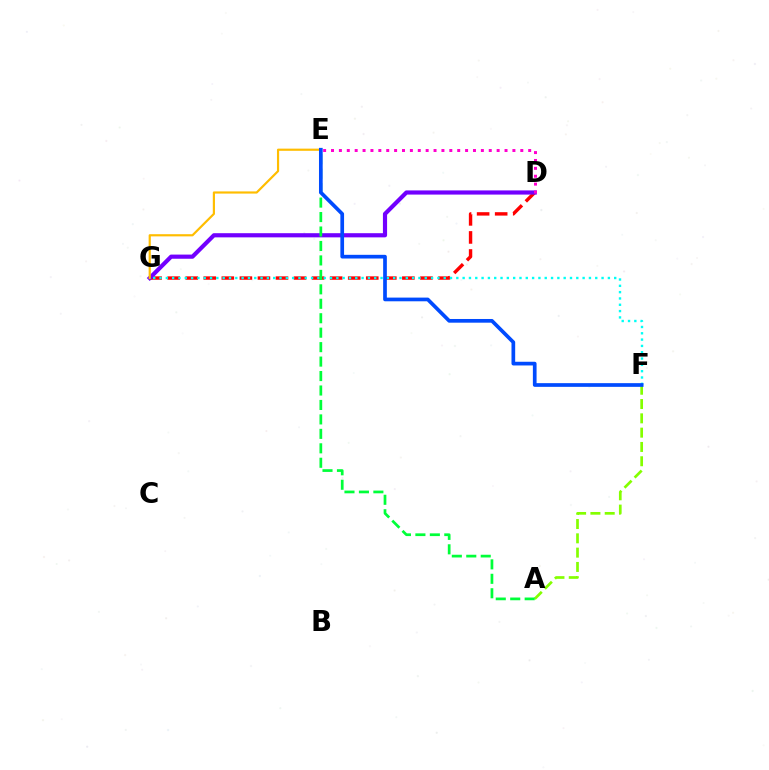{('D', 'G'): [{'color': '#ff0000', 'line_style': 'dashed', 'thickness': 2.45}, {'color': '#7200ff', 'line_style': 'solid', 'thickness': 3.0}], ('E', 'G'): [{'color': '#ffbd00', 'line_style': 'solid', 'thickness': 1.57}], ('A', 'F'): [{'color': '#84ff00', 'line_style': 'dashed', 'thickness': 1.94}], ('F', 'G'): [{'color': '#00fff6', 'line_style': 'dotted', 'thickness': 1.72}], ('A', 'E'): [{'color': '#00ff39', 'line_style': 'dashed', 'thickness': 1.96}], ('E', 'F'): [{'color': '#004bff', 'line_style': 'solid', 'thickness': 2.66}], ('D', 'E'): [{'color': '#ff00cf', 'line_style': 'dotted', 'thickness': 2.14}]}